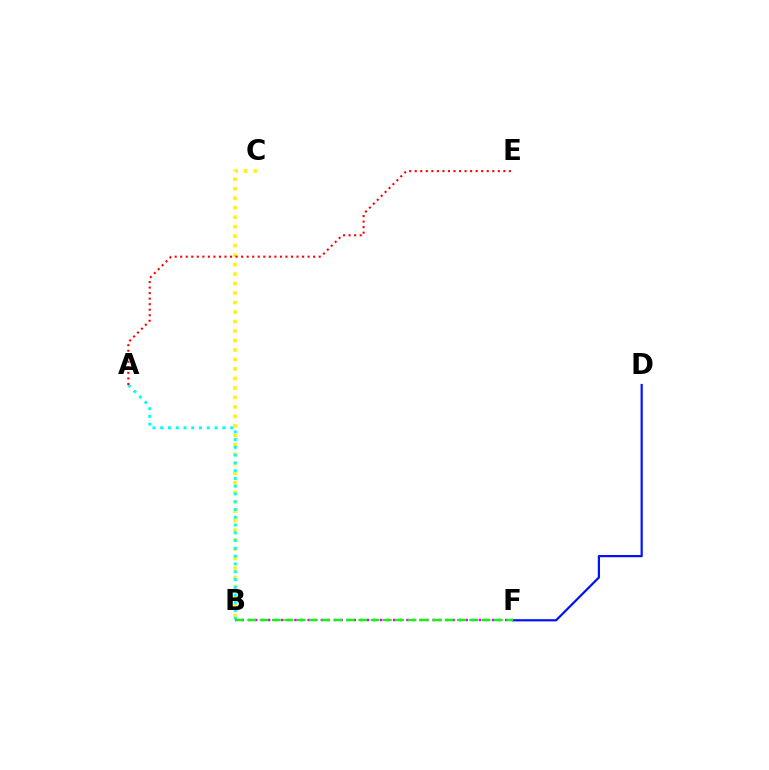{('B', 'C'): [{'color': '#fcf500', 'line_style': 'dotted', 'thickness': 2.58}], ('D', 'F'): [{'color': '#0010ff', 'line_style': 'solid', 'thickness': 1.58}], ('A', 'B'): [{'color': '#00fff6', 'line_style': 'dotted', 'thickness': 2.11}], ('A', 'E'): [{'color': '#ff0000', 'line_style': 'dotted', 'thickness': 1.5}], ('B', 'F'): [{'color': '#ee00ff', 'line_style': 'dotted', 'thickness': 1.79}, {'color': '#08ff00', 'line_style': 'dashed', 'thickness': 1.68}]}